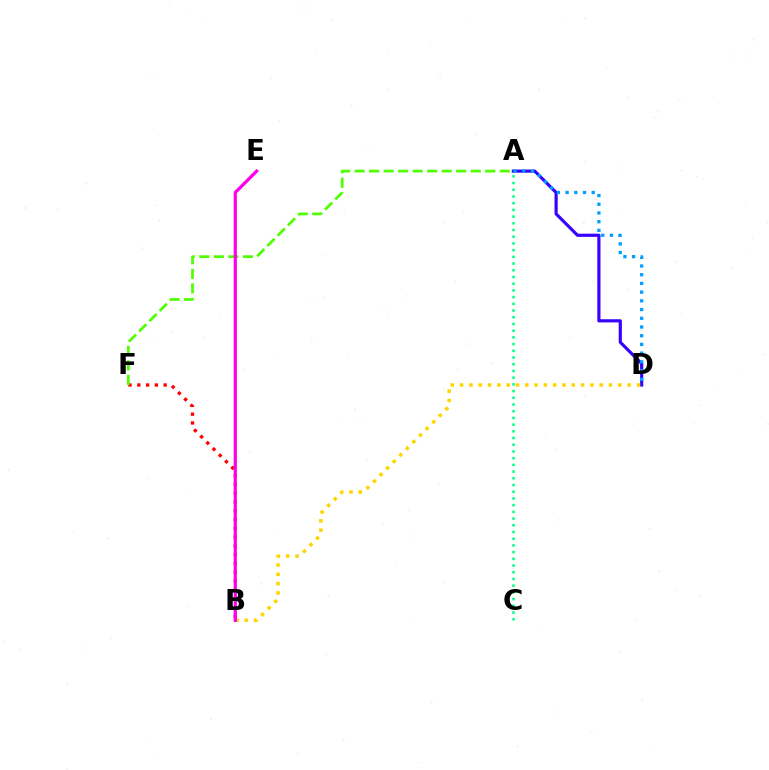{('A', 'D'): [{'color': '#3700ff', 'line_style': 'solid', 'thickness': 2.28}, {'color': '#009eff', 'line_style': 'dotted', 'thickness': 2.37}], ('B', 'F'): [{'color': '#ff0000', 'line_style': 'dotted', 'thickness': 2.39}], ('B', 'D'): [{'color': '#ffd500', 'line_style': 'dotted', 'thickness': 2.53}], ('A', 'C'): [{'color': '#00ff86', 'line_style': 'dotted', 'thickness': 1.82}], ('A', 'F'): [{'color': '#4fff00', 'line_style': 'dashed', 'thickness': 1.97}], ('B', 'E'): [{'color': '#ff00ed', 'line_style': 'solid', 'thickness': 2.31}]}